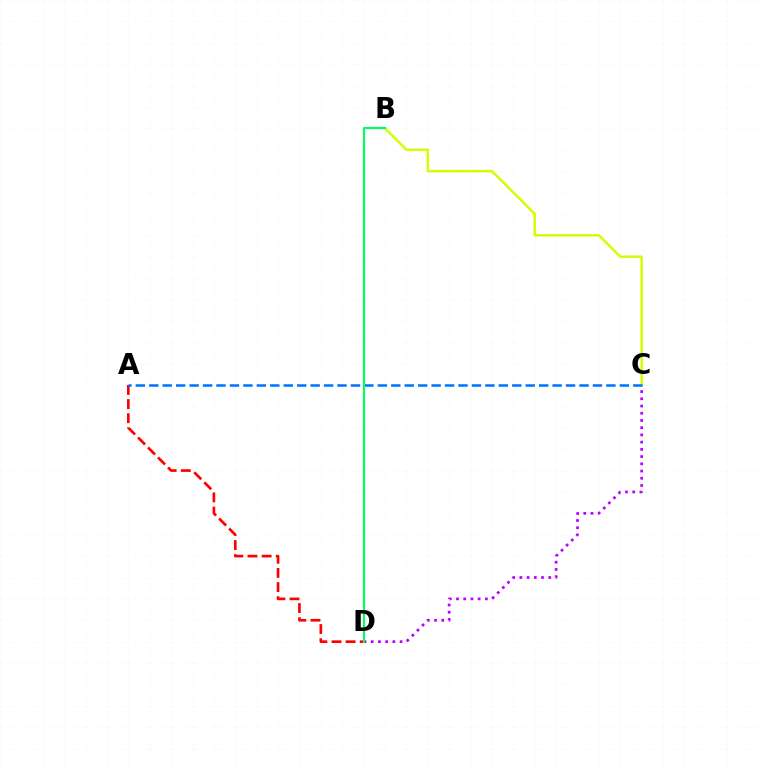{('A', 'D'): [{'color': '#ff0000', 'line_style': 'dashed', 'thickness': 1.92}], ('C', 'D'): [{'color': '#b900ff', 'line_style': 'dotted', 'thickness': 1.96}], ('B', 'C'): [{'color': '#d1ff00', 'line_style': 'solid', 'thickness': 1.76}], ('A', 'C'): [{'color': '#0074ff', 'line_style': 'dashed', 'thickness': 1.83}], ('B', 'D'): [{'color': '#00ff5c', 'line_style': 'solid', 'thickness': 1.54}]}